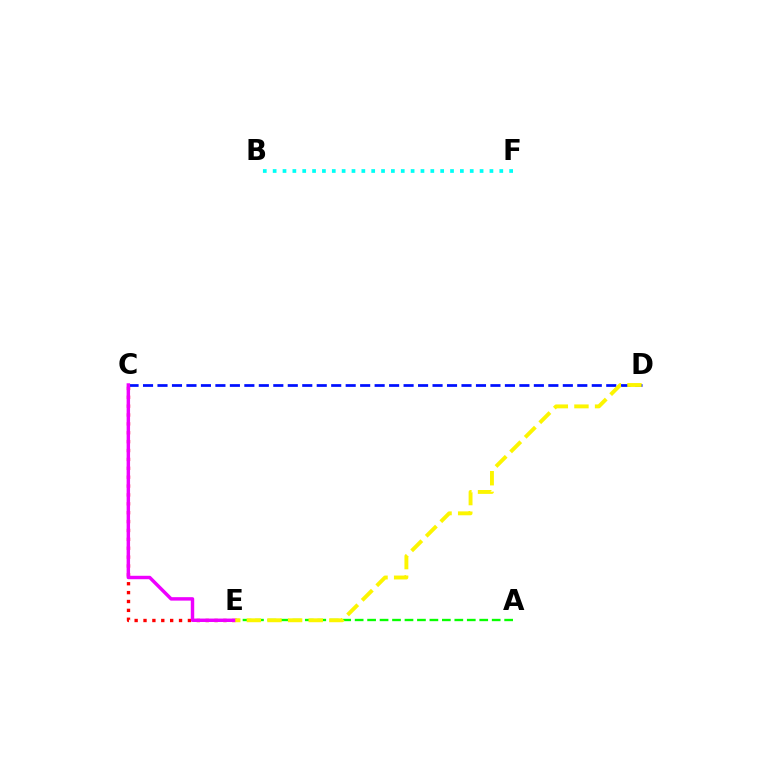{('C', 'D'): [{'color': '#0010ff', 'line_style': 'dashed', 'thickness': 1.97}], ('A', 'E'): [{'color': '#08ff00', 'line_style': 'dashed', 'thickness': 1.69}], ('C', 'E'): [{'color': '#ff0000', 'line_style': 'dotted', 'thickness': 2.41}, {'color': '#ee00ff', 'line_style': 'solid', 'thickness': 2.48}], ('D', 'E'): [{'color': '#fcf500', 'line_style': 'dashed', 'thickness': 2.8}], ('B', 'F'): [{'color': '#00fff6', 'line_style': 'dotted', 'thickness': 2.68}]}